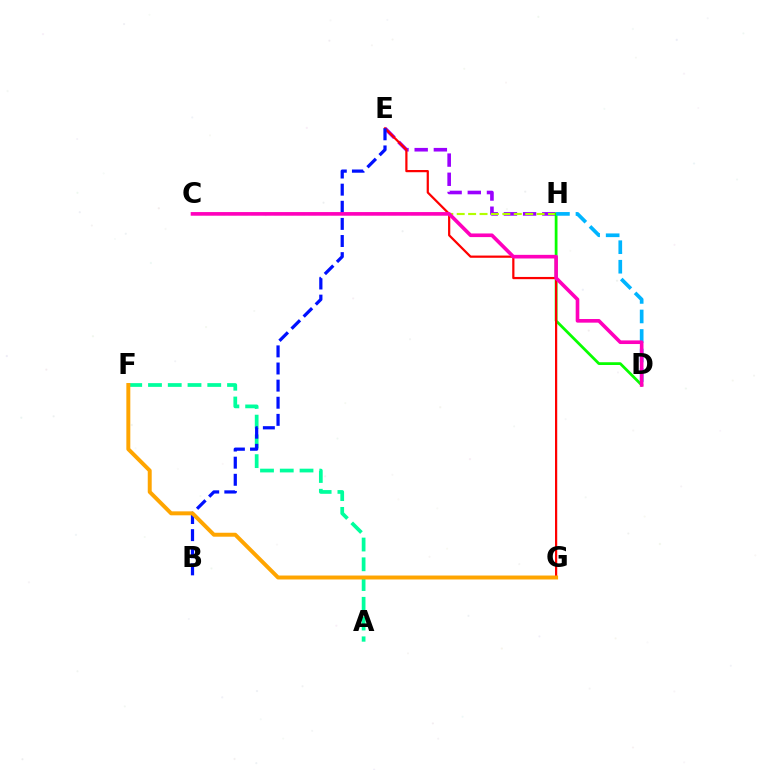{('E', 'H'): [{'color': '#9b00ff', 'line_style': 'dashed', 'thickness': 2.61}], ('A', 'F'): [{'color': '#00ff9d', 'line_style': 'dashed', 'thickness': 2.68}], ('C', 'H'): [{'color': '#b3ff00', 'line_style': 'dashed', 'thickness': 1.55}], ('D', 'H'): [{'color': '#08ff00', 'line_style': 'solid', 'thickness': 1.99}, {'color': '#00b5ff', 'line_style': 'dashed', 'thickness': 2.65}], ('E', 'G'): [{'color': '#ff0000', 'line_style': 'solid', 'thickness': 1.6}], ('B', 'E'): [{'color': '#0010ff', 'line_style': 'dashed', 'thickness': 2.33}], ('C', 'D'): [{'color': '#ff00bd', 'line_style': 'solid', 'thickness': 2.62}], ('F', 'G'): [{'color': '#ffa500', 'line_style': 'solid', 'thickness': 2.85}]}